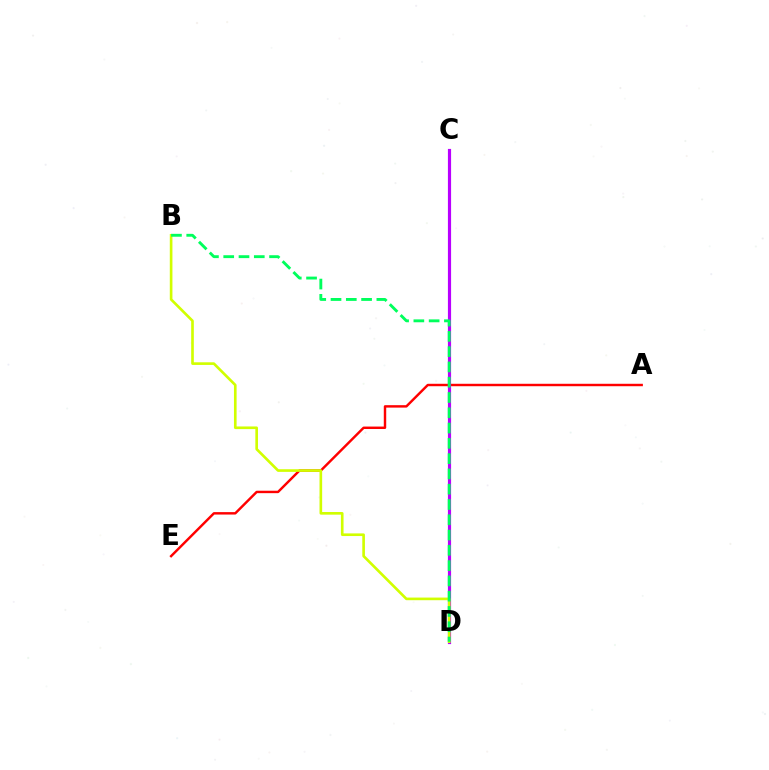{('A', 'E'): [{'color': '#ff0000', 'line_style': 'solid', 'thickness': 1.75}], ('C', 'D'): [{'color': '#0074ff', 'line_style': 'dashed', 'thickness': 1.83}, {'color': '#b900ff', 'line_style': 'solid', 'thickness': 2.29}], ('B', 'D'): [{'color': '#d1ff00', 'line_style': 'solid', 'thickness': 1.9}, {'color': '#00ff5c', 'line_style': 'dashed', 'thickness': 2.08}]}